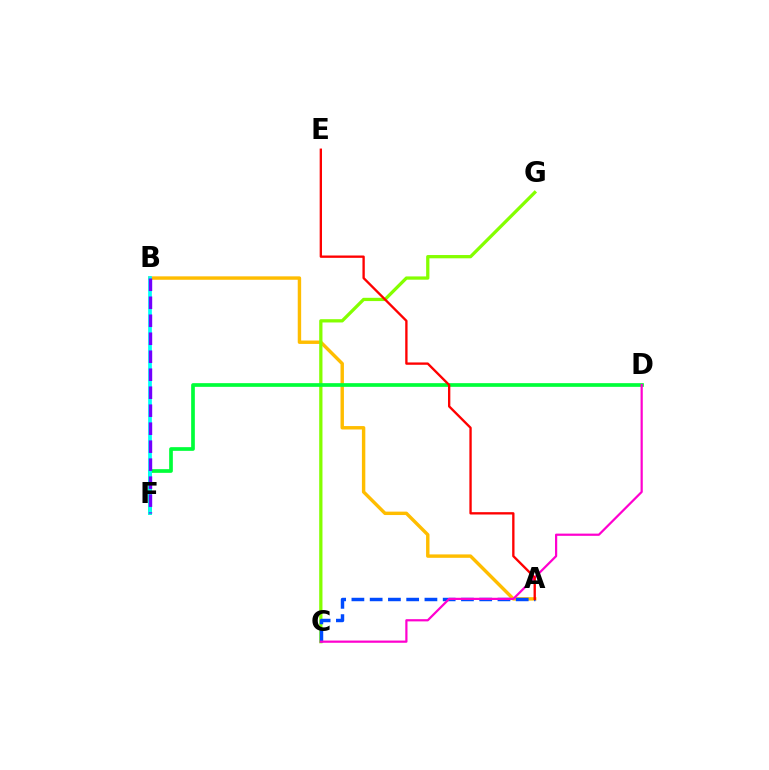{('A', 'B'): [{'color': '#ffbd00', 'line_style': 'solid', 'thickness': 2.46}], ('C', 'G'): [{'color': '#84ff00', 'line_style': 'solid', 'thickness': 2.35}], ('D', 'F'): [{'color': '#00ff39', 'line_style': 'solid', 'thickness': 2.66}], ('B', 'F'): [{'color': '#00fff6', 'line_style': 'solid', 'thickness': 2.68}, {'color': '#7200ff', 'line_style': 'dashed', 'thickness': 2.44}], ('A', 'C'): [{'color': '#004bff', 'line_style': 'dashed', 'thickness': 2.48}], ('C', 'D'): [{'color': '#ff00cf', 'line_style': 'solid', 'thickness': 1.6}], ('A', 'E'): [{'color': '#ff0000', 'line_style': 'solid', 'thickness': 1.69}]}